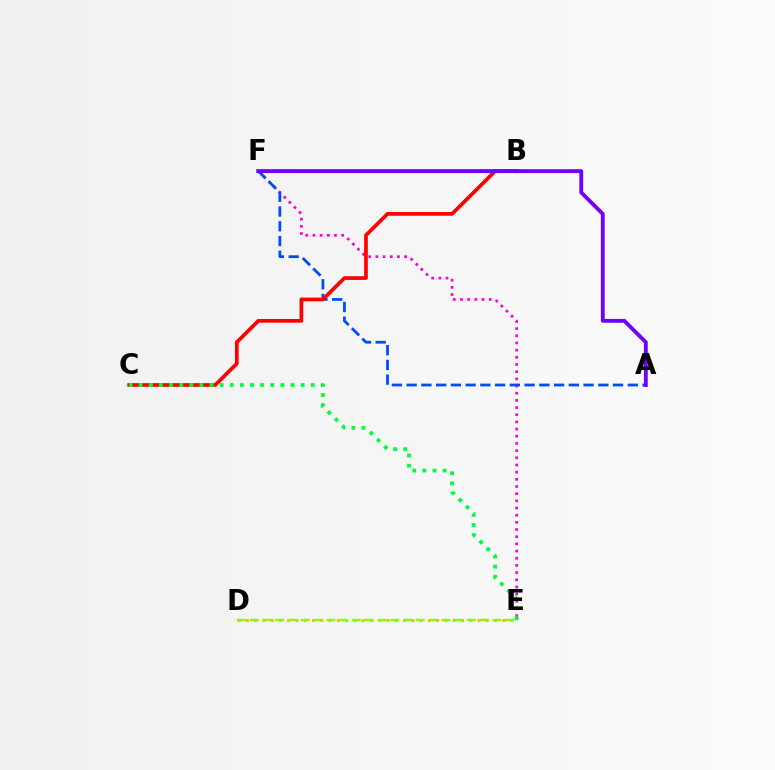{('E', 'F'): [{'color': '#ff00cf', 'line_style': 'dotted', 'thickness': 1.95}], ('A', 'F'): [{'color': '#004bff', 'line_style': 'dashed', 'thickness': 2.0}, {'color': '#7200ff', 'line_style': 'solid', 'thickness': 2.77}], ('D', 'E'): [{'color': '#ffbd00', 'line_style': 'dotted', 'thickness': 2.25}, {'color': '#84ff00', 'line_style': 'dashed', 'thickness': 1.74}], ('B', 'F'): [{'color': '#00fff6', 'line_style': 'solid', 'thickness': 2.69}], ('B', 'C'): [{'color': '#ff0000', 'line_style': 'solid', 'thickness': 2.67}], ('C', 'E'): [{'color': '#00ff39', 'line_style': 'dotted', 'thickness': 2.75}]}